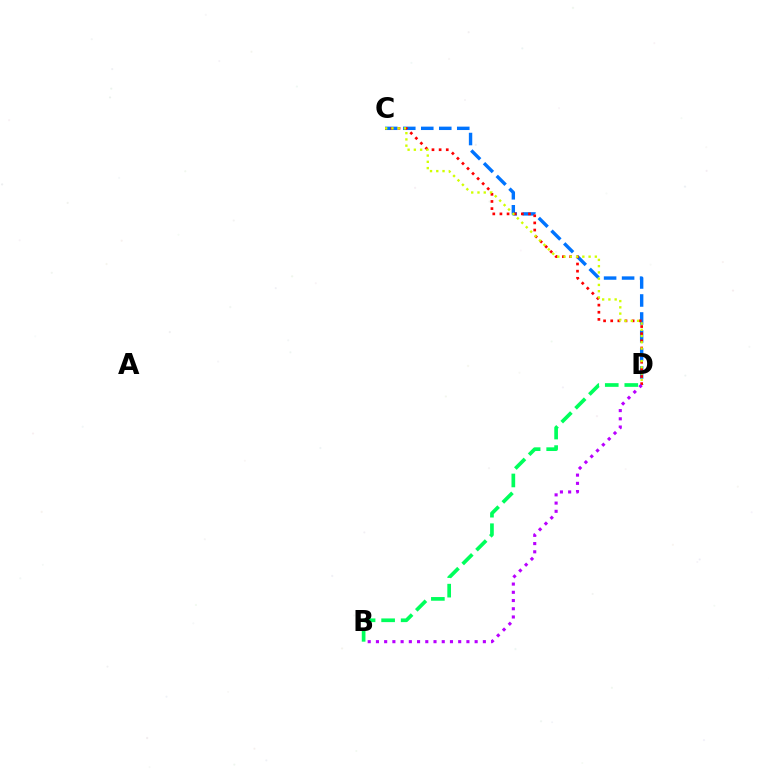{('C', 'D'): [{'color': '#0074ff', 'line_style': 'dashed', 'thickness': 2.44}, {'color': '#ff0000', 'line_style': 'dotted', 'thickness': 1.94}, {'color': '#d1ff00', 'line_style': 'dotted', 'thickness': 1.7}], ('B', 'D'): [{'color': '#b900ff', 'line_style': 'dotted', 'thickness': 2.23}, {'color': '#00ff5c', 'line_style': 'dashed', 'thickness': 2.65}]}